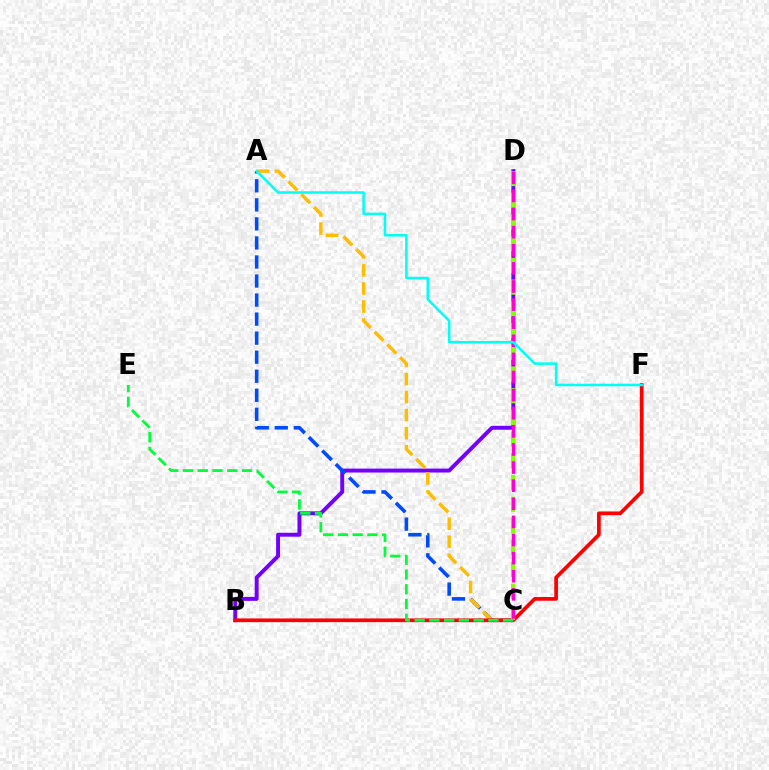{('B', 'D'): [{'color': '#7200ff', 'line_style': 'solid', 'thickness': 2.83}], ('A', 'C'): [{'color': '#004bff', 'line_style': 'dashed', 'thickness': 2.59}, {'color': '#ffbd00', 'line_style': 'dashed', 'thickness': 2.45}], ('B', 'F'): [{'color': '#ff0000', 'line_style': 'solid', 'thickness': 2.68}], ('C', 'D'): [{'color': '#84ff00', 'line_style': 'dashed', 'thickness': 2.95}, {'color': '#ff00cf', 'line_style': 'dashed', 'thickness': 2.46}], ('C', 'E'): [{'color': '#00ff39', 'line_style': 'dashed', 'thickness': 2.0}], ('A', 'F'): [{'color': '#00fff6', 'line_style': 'solid', 'thickness': 1.82}]}